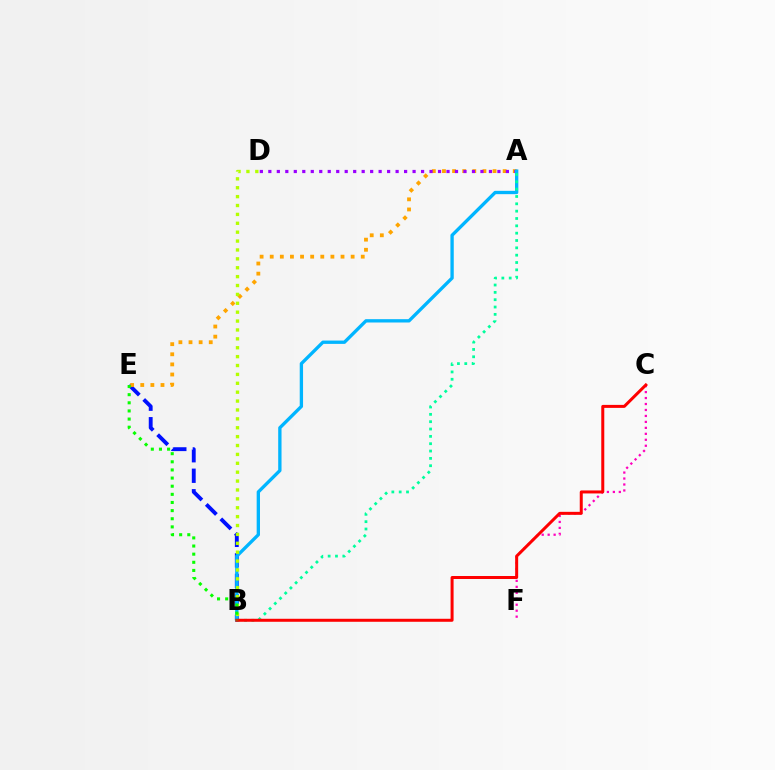{('B', 'E'): [{'color': '#0010ff', 'line_style': 'dashed', 'thickness': 2.79}, {'color': '#08ff00', 'line_style': 'dotted', 'thickness': 2.21}], ('A', 'E'): [{'color': '#ffa500', 'line_style': 'dotted', 'thickness': 2.75}], ('A', 'D'): [{'color': '#9b00ff', 'line_style': 'dotted', 'thickness': 2.31}], ('C', 'F'): [{'color': '#ff00bd', 'line_style': 'dotted', 'thickness': 1.62}], ('A', 'B'): [{'color': '#00b5ff', 'line_style': 'solid', 'thickness': 2.4}, {'color': '#00ff9d', 'line_style': 'dotted', 'thickness': 1.99}], ('B', 'D'): [{'color': '#b3ff00', 'line_style': 'dotted', 'thickness': 2.42}], ('B', 'C'): [{'color': '#ff0000', 'line_style': 'solid', 'thickness': 2.16}]}